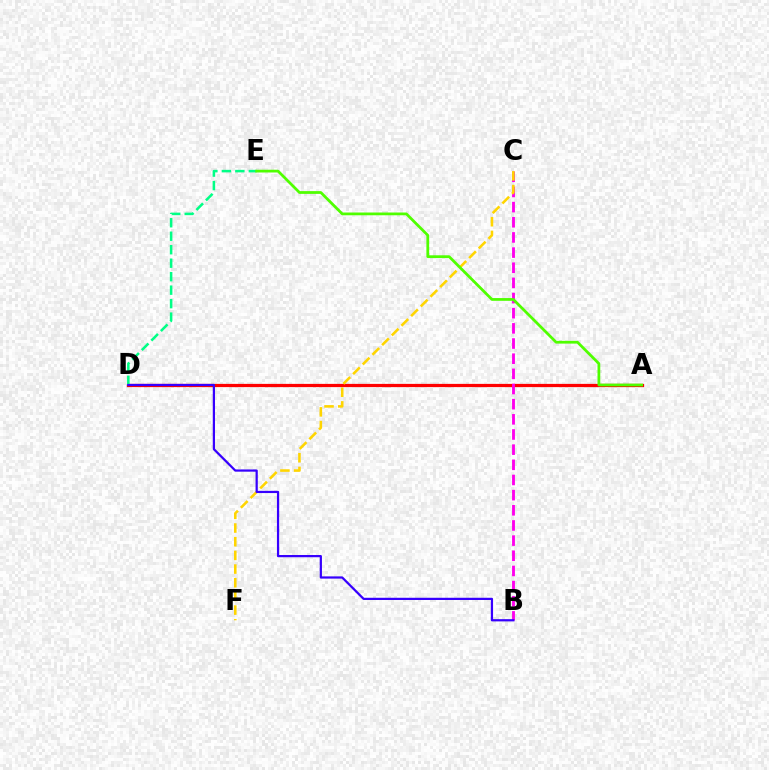{('A', 'D'): [{'color': '#009eff', 'line_style': 'dashed', 'thickness': 2.13}, {'color': '#ff0000', 'line_style': 'solid', 'thickness': 2.33}], ('B', 'C'): [{'color': '#ff00ed', 'line_style': 'dashed', 'thickness': 2.06}], ('C', 'F'): [{'color': '#ffd500', 'line_style': 'dashed', 'thickness': 1.86}], ('D', 'E'): [{'color': '#00ff86', 'line_style': 'dashed', 'thickness': 1.83}], ('A', 'E'): [{'color': '#4fff00', 'line_style': 'solid', 'thickness': 1.99}], ('B', 'D'): [{'color': '#3700ff', 'line_style': 'solid', 'thickness': 1.6}]}